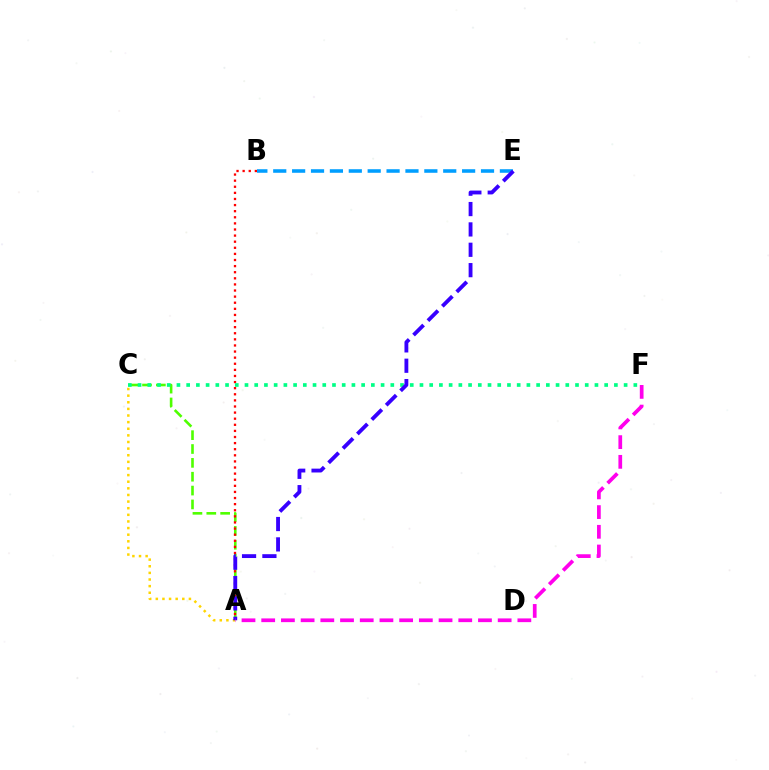{('A', 'C'): [{'color': '#4fff00', 'line_style': 'dashed', 'thickness': 1.88}, {'color': '#ffd500', 'line_style': 'dotted', 'thickness': 1.8}], ('B', 'E'): [{'color': '#009eff', 'line_style': 'dashed', 'thickness': 2.57}], ('A', 'B'): [{'color': '#ff0000', 'line_style': 'dotted', 'thickness': 1.66}], ('C', 'F'): [{'color': '#00ff86', 'line_style': 'dotted', 'thickness': 2.64}], ('A', 'E'): [{'color': '#3700ff', 'line_style': 'dashed', 'thickness': 2.77}], ('A', 'F'): [{'color': '#ff00ed', 'line_style': 'dashed', 'thickness': 2.68}]}